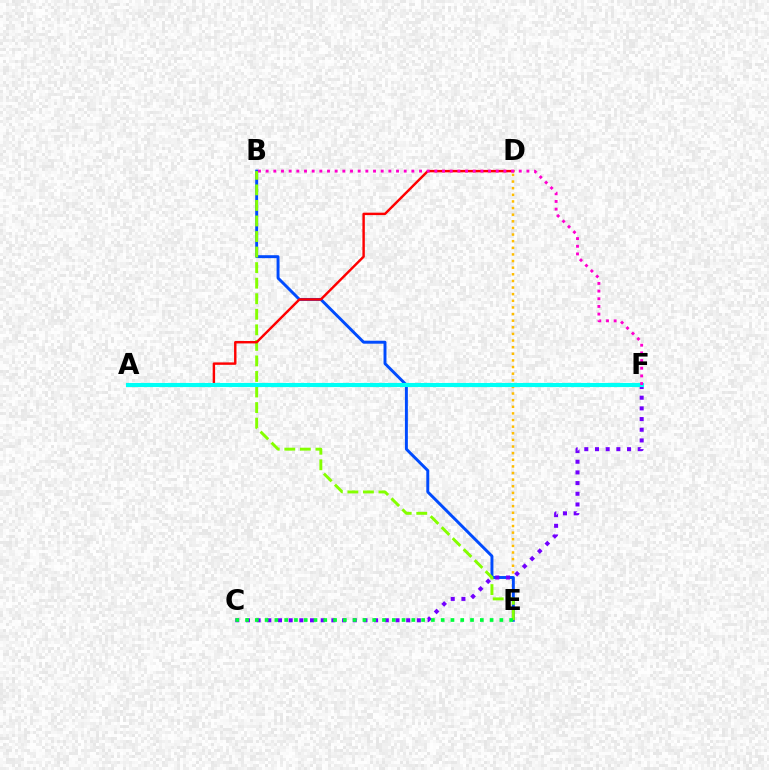{('D', 'E'): [{'color': '#ffbd00', 'line_style': 'dotted', 'thickness': 1.8}], ('B', 'E'): [{'color': '#004bff', 'line_style': 'solid', 'thickness': 2.11}, {'color': '#84ff00', 'line_style': 'dashed', 'thickness': 2.11}], ('C', 'F'): [{'color': '#7200ff', 'line_style': 'dotted', 'thickness': 2.9}], ('C', 'E'): [{'color': '#00ff39', 'line_style': 'dotted', 'thickness': 2.66}], ('A', 'D'): [{'color': '#ff0000', 'line_style': 'solid', 'thickness': 1.75}], ('A', 'F'): [{'color': '#00fff6', 'line_style': 'solid', 'thickness': 2.96}], ('B', 'F'): [{'color': '#ff00cf', 'line_style': 'dotted', 'thickness': 2.08}]}